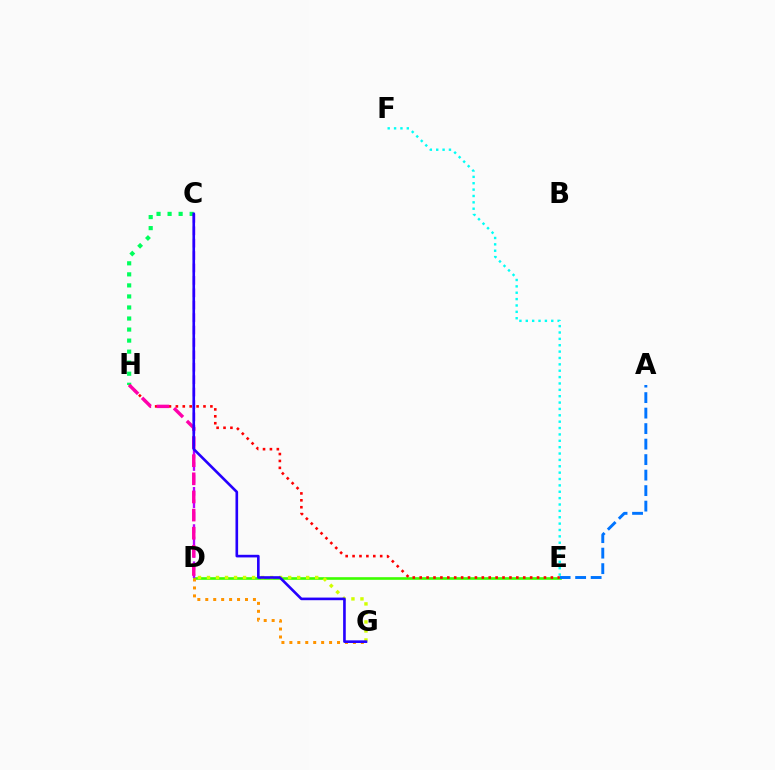{('D', 'E'): [{'color': '#3dff00', 'line_style': 'solid', 'thickness': 1.89}], ('D', 'G'): [{'color': '#ff9400', 'line_style': 'dotted', 'thickness': 2.16}, {'color': '#d1ff00', 'line_style': 'dotted', 'thickness': 2.45}], ('A', 'E'): [{'color': '#0074ff', 'line_style': 'dashed', 'thickness': 2.11}], ('E', 'F'): [{'color': '#00fff6', 'line_style': 'dotted', 'thickness': 1.73}], ('C', 'H'): [{'color': '#00ff5c', 'line_style': 'dotted', 'thickness': 3.0}], ('C', 'D'): [{'color': '#b900ff', 'line_style': 'dashed', 'thickness': 1.69}], ('E', 'H'): [{'color': '#ff0000', 'line_style': 'dotted', 'thickness': 1.88}], ('D', 'H'): [{'color': '#ff00ac', 'line_style': 'dashed', 'thickness': 2.46}], ('C', 'G'): [{'color': '#2500ff', 'line_style': 'solid', 'thickness': 1.89}]}